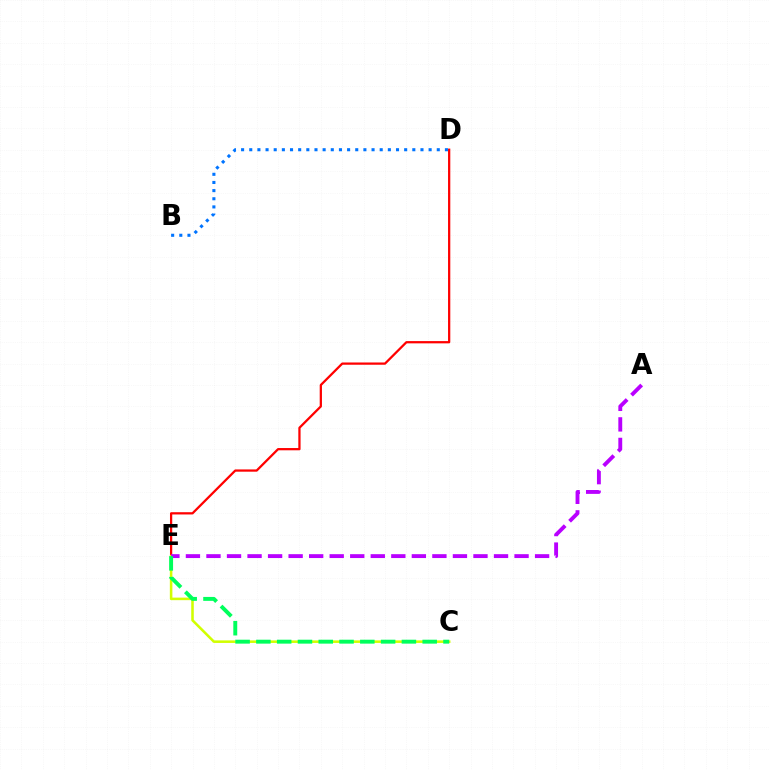{('D', 'E'): [{'color': '#ff0000', 'line_style': 'solid', 'thickness': 1.63}], ('C', 'E'): [{'color': '#d1ff00', 'line_style': 'solid', 'thickness': 1.83}, {'color': '#00ff5c', 'line_style': 'dashed', 'thickness': 2.82}], ('A', 'E'): [{'color': '#b900ff', 'line_style': 'dashed', 'thickness': 2.79}], ('B', 'D'): [{'color': '#0074ff', 'line_style': 'dotted', 'thickness': 2.22}]}